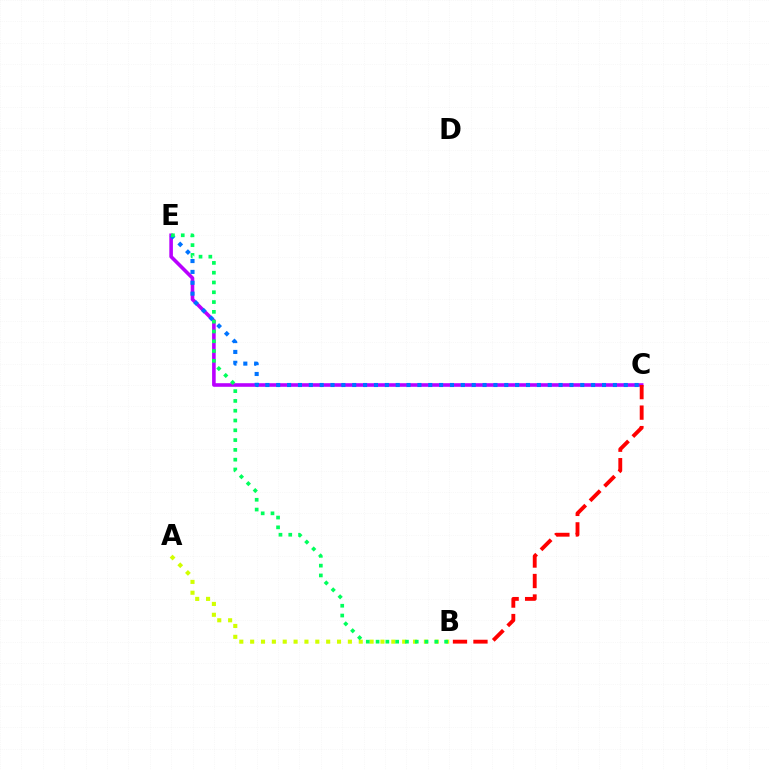{('C', 'E'): [{'color': '#b900ff', 'line_style': 'solid', 'thickness': 2.59}, {'color': '#0074ff', 'line_style': 'dotted', 'thickness': 2.95}], ('A', 'B'): [{'color': '#d1ff00', 'line_style': 'dotted', 'thickness': 2.95}], ('B', 'C'): [{'color': '#ff0000', 'line_style': 'dashed', 'thickness': 2.78}], ('B', 'E'): [{'color': '#00ff5c', 'line_style': 'dotted', 'thickness': 2.66}]}